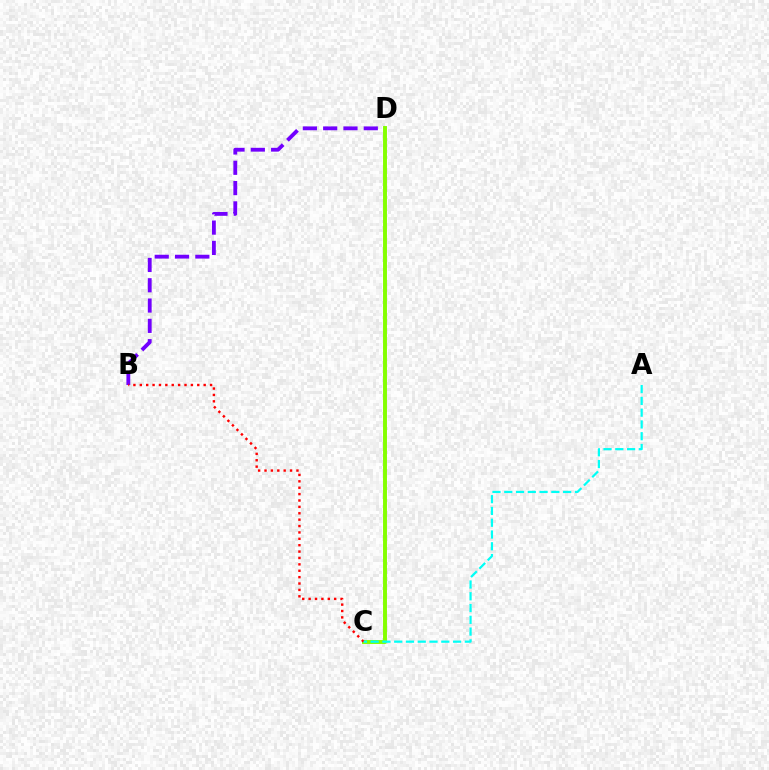{('B', 'D'): [{'color': '#7200ff', 'line_style': 'dashed', 'thickness': 2.76}], ('C', 'D'): [{'color': '#84ff00', 'line_style': 'solid', 'thickness': 2.82}], ('B', 'C'): [{'color': '#ff0000', 'line_style': 'dotted', 'thickness': 1.74}], ('A', 'C'): [{'color': '#00fff6', 'line_style': 'dashed', 'thickness': 1.6}]}